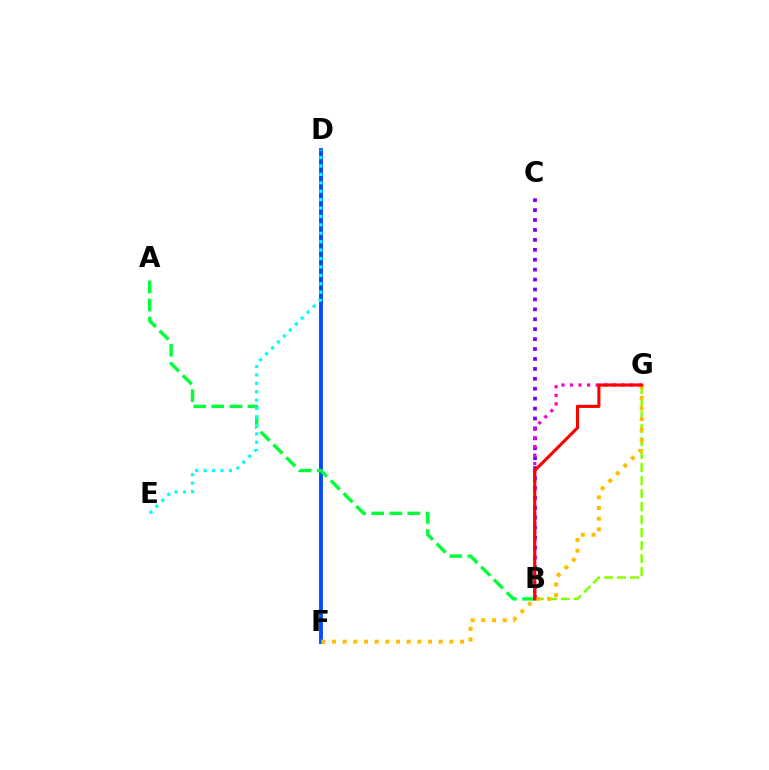{('B', 'C'): [{'color': '#7200ff', 'line_style': 'dotted', 'thickness': 2.7}], ('D', 'F'): [{'color': '#004bff', 'line_style': 'solid', 'thickness': 2.79}], ('A', 'B'): [{'color': '#00ff39', 'line_style': 'dashed', 'thickness': 2.45}], ('B', 'G'): [{'color': '#ff00cf', 'line_style': 'dotted', 'thickness': 2.33}, {'color': '#84ff00', 'line_style': 'dashed', 'thickness': 1.77}, {'color': '#ff0000', 'line_style': 'solid', 'thickness': 2.25}], ('F', 'G'): [{'color': '#ffbd00', 'line_style': 'dotted', 'thickness': 2.9}], ('D', 'E'): [{'color': '#00fff6', 'line_style': 'dotted', 'thickness': 2.29}]}